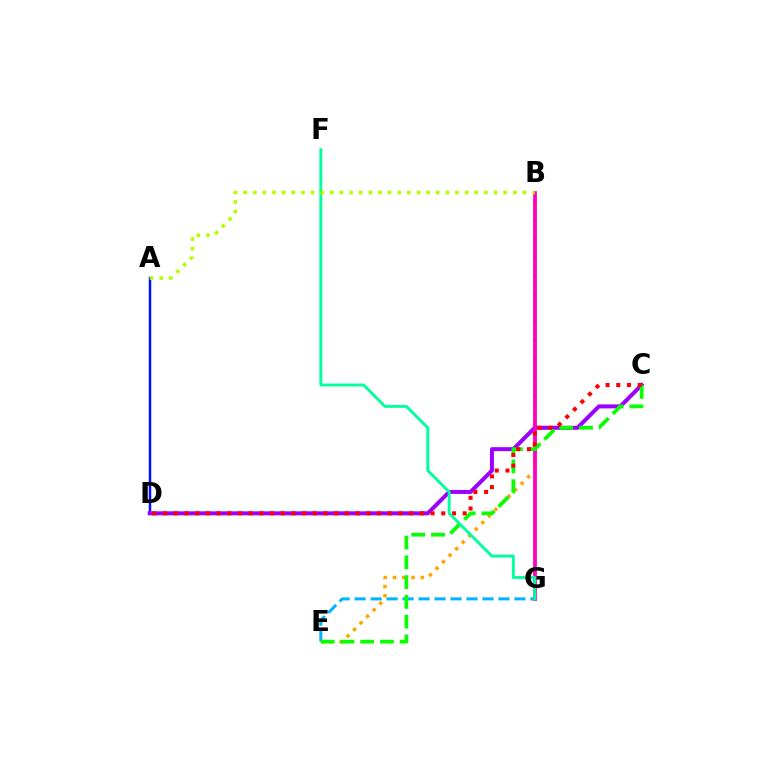{('A', 'D'): [{'color': '#0010ff', 'line_style': 'solid', 'thickness': 1.8}], ('C', 'D'): [{'color': '#9b00ff', 'line_style': 'solid', 'thickness': 2.89}, {'color': '#ff0000', 'line_style': 'dotted', 'thickness': 2.91}], ('B', 'E'): [{'color': '#ffa500', 'line_style': 'dotted', 'thickness': 2.51}], ('E', 'G'): [{'color': '#00b5ff', 'line_style': 'dashed', 'thickness': 2.17}], ('B', 'G'): [{'color': '#ff00bd', 'line_style': 'solid', 'thickness': 2.72}], ('C', 'E'): [{'color': '#08ff00', 'line_style': 'dashed', 'thickness': 2.68}], ('F', 'G'): [{'color': '#00ff9d', 'line_style': 'solid', 'thickness': 2.08}], ('A', 'B'): [{'color': '#b3ff00', 'line_style': 'dotted', 'thickness': 2.62}]}